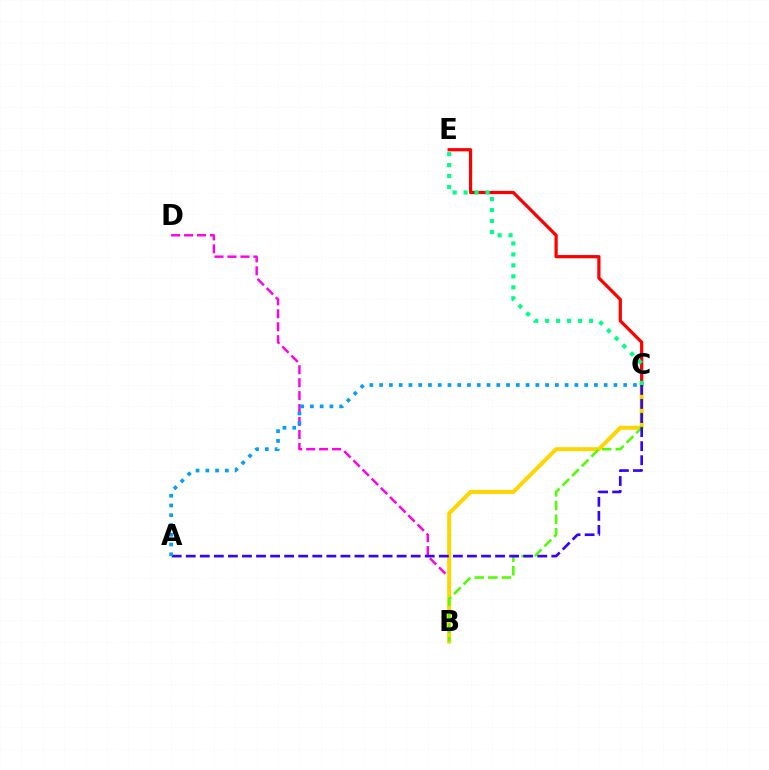{('B', 'D'): [{'color': '#ff00ed', 'line_style': 'dashed', 'thickness': 1.76}], ('B', 'C'): [{'color': '#ffd500', 'line_style': 'solid', 'thickness': 2.87}, {'color': '#4fff00', 'line_style': 'dashed', 'thickness': 1.85}], ('C', 'E'): [{'color': '#ff0000', 'line_style': 'solid', 'thickness': 2.32}, {'color': '#00ff86', 'line_style': 'dotted', 'thickness': 2.98}], ('A', 'C'): [{'color': '#3700ff', 'line_style': 'dashed', 'thickness': 1.91}, {'color': '#009eff', 'line_style': 'dotted', 'thickness': 2.65}]}